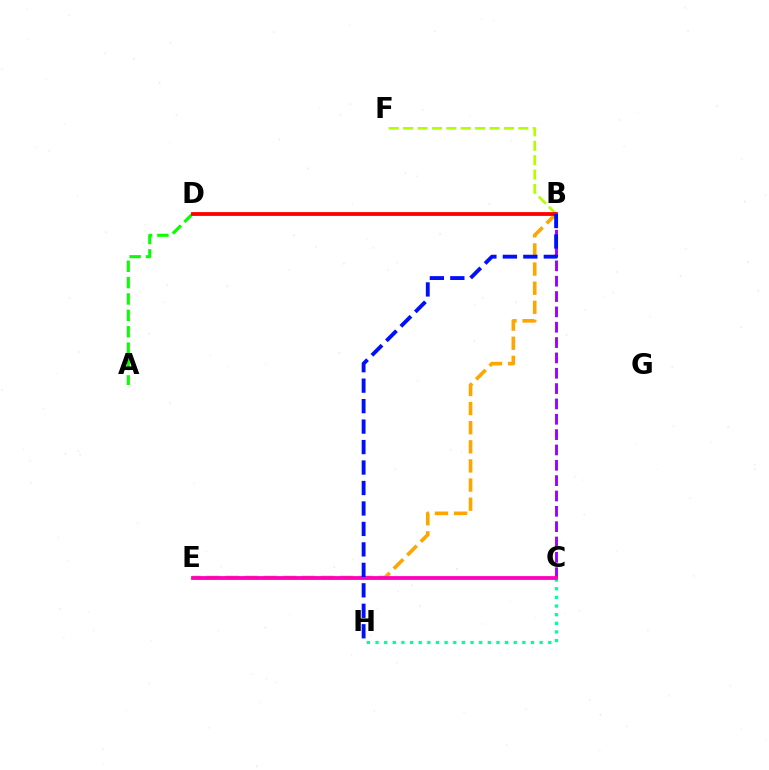{('C', 'E'): [{'color': '#00b5ff', 'line_style': 'dashed', 'thickness': 1.54}, {'color': '#ff00bd', 'line_style': 'solid', 'thickness': 2.72}], ('B', 'C'): [{'color': '#9b00ff', 'line_style': 'dashed', 'thickness': 2.08}], ('B', 'E'): [{'color': '#ffa500', 'line_style': 'dashed', 'thickness': 2.6}], ('B', 'F'): [{'color': '#b3ff00', 'line_style': 'dashed', 'thickness': 1.96}], ('A', 'D'): [{'color': '#08ff00', 'line_style': 'dashed', 'thickness': 2.22}], ('C', 'H'): [{'color': '#00ff9d', 'line_style': 'dotted', 'thickness': 2.35}], ('B', 'D'): [{'color': '#ff0000', 'line_style': 'solid', 'thickness': 2.74}], ('B', 'H'): [{'color': '#0010ff', 'line_style': 'dashed', 'thickness': 2.78}]}